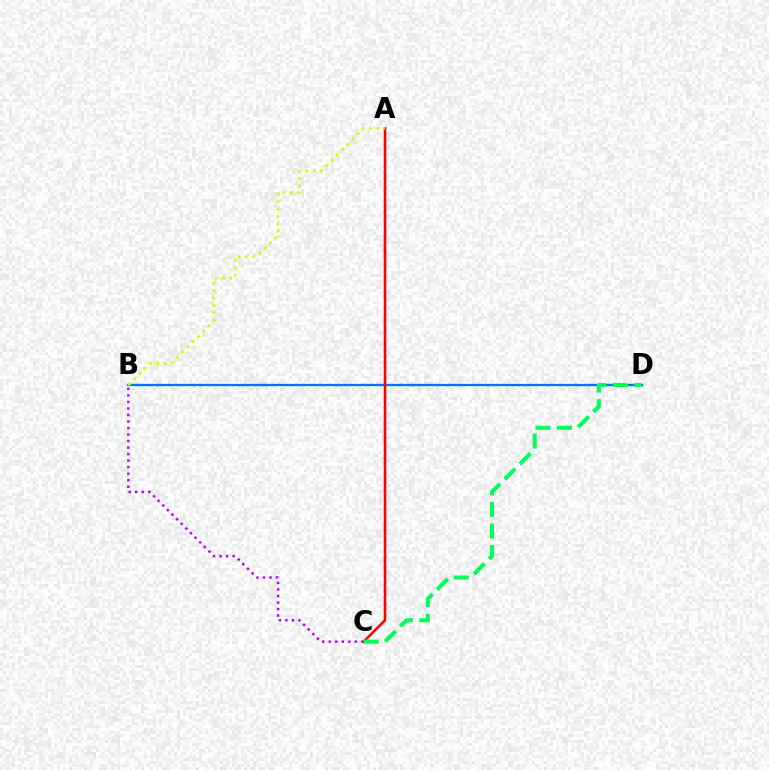{('B', 'D'): [{'color': '#0074ff', 'line_style': 'solid', 'thickness': 1.67}], ('B', 'C'): [{'color': '#b900ff', 'line_style': 'dotted', 'thickness': 1.77}], ('A', 'C'): [{'color': '#ff0000', 'line_style': 'solid', 'thickness': 1.86}], ('A', 'B'): [{'color': '#d1ff00', 'line_style': 'dotted', 'thickness': 2.01}], ('C', 'D'): [{'color': '#00ff5c', 'line_style': 'dashed', 'thickness': 2.93}]}